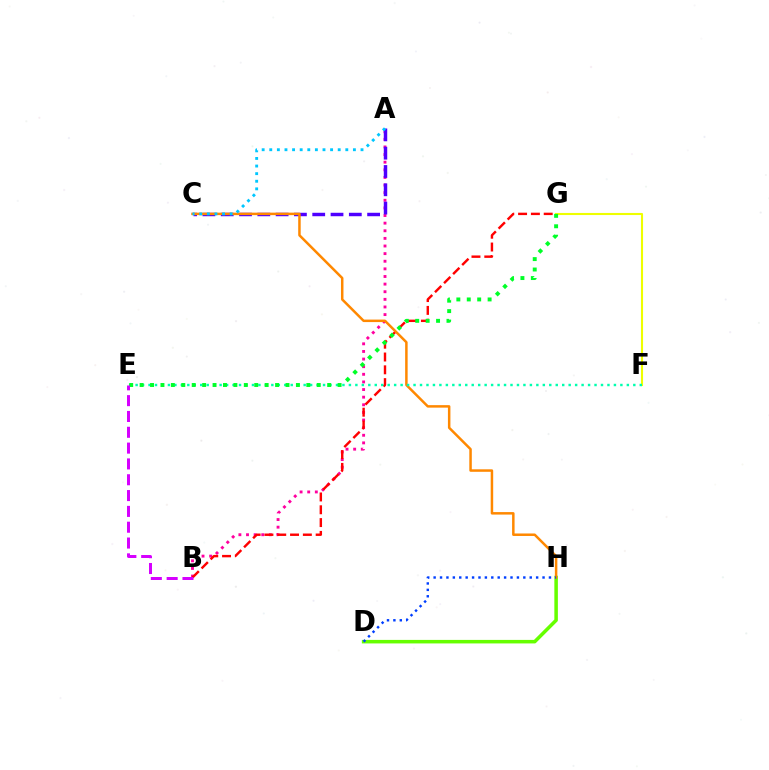{('F', 'G'): [{'color': '#eeff00', 'line_style': 'solid', 'thickness': 1.52}], ('A', 'B'): [{'color': '#ff00a0', 'line_style': 'dotted', 'thickness': 2.07}], ('D', 'H'): [{'color': '#66ff00', 'line_style': 'solid', 'thickness': 2.54}, {'color': '#003fff', 'line_style': 'dotted', 'thickness': 1.74}], ('A', 'C'): [{'color': '#4f00ff', 'line_style': 'dashed', 'thickness': 2.49}, {'color': '#00c7ff', 'line_style': 'dotted', 'thickness': 2.07}], ('B', 'G'): [{'color': '#ff0000', 'line_style': 'dashed', 'thickness': 1.74}], ('C', 'H'): [{'color': '#ff8800', 'line_style': 'solid', 'thickness': 1.79}], ('E', 'F'): [{'color': '#00ffaf', 'line_style': 'dotted', 'thickness': 1.76}], ('E', 'G'): [{'color': '#00ff27', 'line_style': 'dotted', 'thickness': 2.83}], ('B', 'E'): [{'color': '#d600ff', 'line_style': 'dashed', 'thickness': 2.15}]}